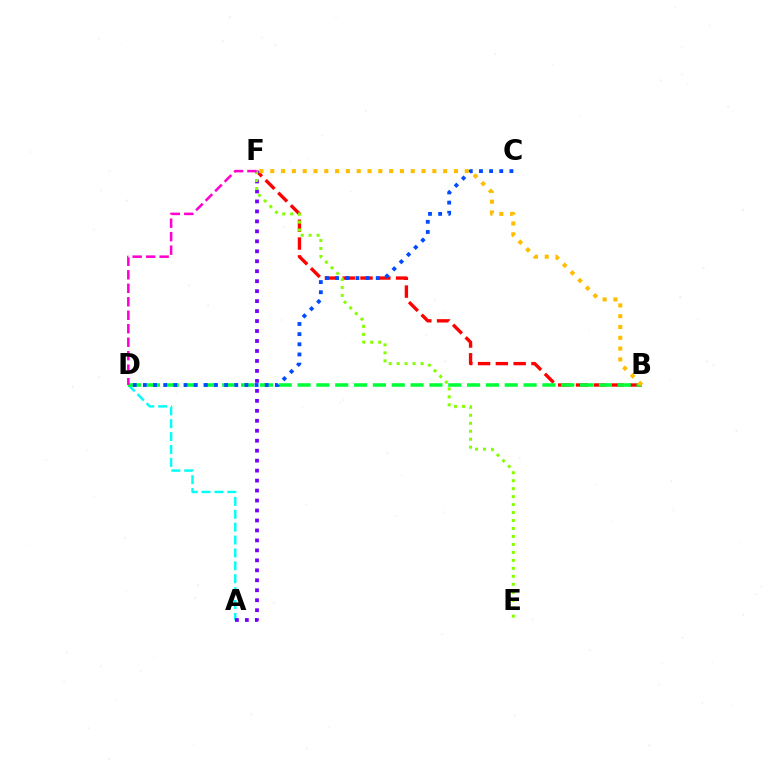{('B', 'F'): [{'color': '#ff0000', 'line_style': 'dashed', 'thickness': 2.42}, {'color': '#ffbd00', 'line_style': 'dotted', 'thickness': 2.94}], ('A', 'D'): [{'color': '#00fff6', 'line_style': 'dashed', 'thickness': 1.75}], ('A', 'F'): [{'color': '#7200ff', 'line_style': 'dotted', 'thickness': 2.71}], ('E', 'F'): [{'color': '#84ff00', 'line_style': 'dotted', 'thickness': 2.17}], ('B', 'D'): [{'color': '#00ff39', 'line_style': 'dashed', 'thickness': 2.56}], ('C', 'D'): [{'color': '#004bff', 'line_style': 'dotted', 'thickness': 2.76}], ('D', 'F'): [{'color': '#ff00cf', 'line_style': 'dashed', 'thickness': 1.83}]}